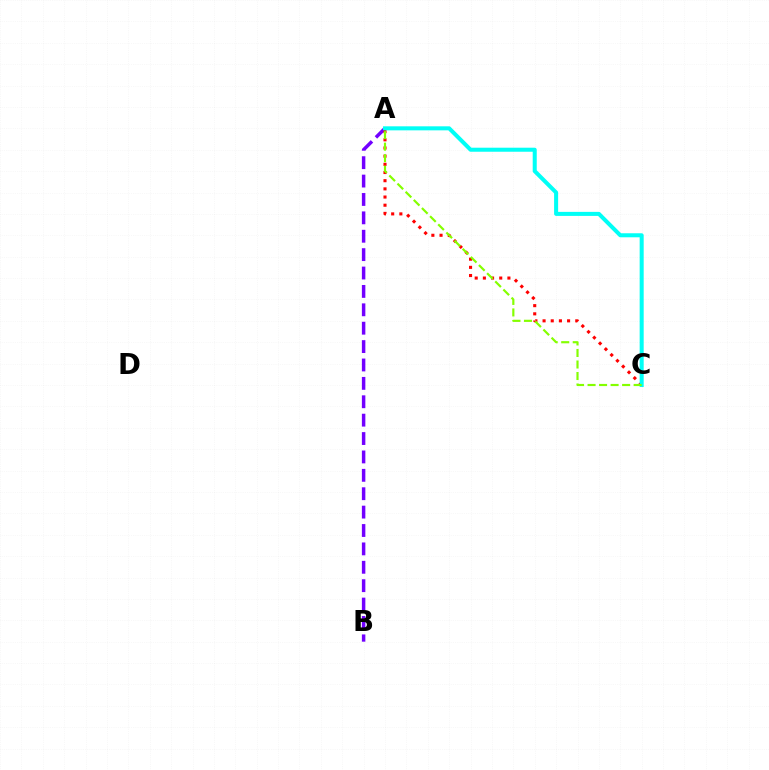{('A', 'B'): [{'color': '#7200ff', 'line_style': 'dashed', 'thickness': 2.5}], ('A', 'C'): [{'color': '#ff0000', 'line_style': 'dotted', 'thickness': 2.22}, {'color': '#00fff6', 'line_style': 'solid', 'thickness': 2.9}, {'color': '#84ff00', 'line_style': 'dashed', 'thickness': 1.57}]}